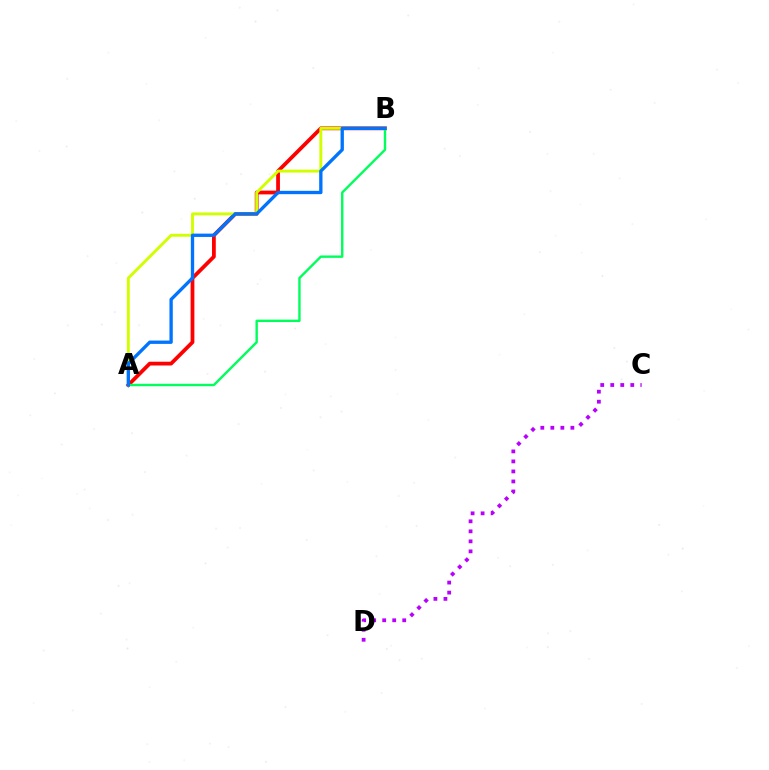{('A', 'B'): [{'color': '#ff0000', 'line_style': 'solid', 'thickness': 2.71}, {'color': '#d1ff00', 'line_style': 'solid', 'thickness': 2.09}, {'color': '#00ff5c', 'line_style': 'solid', 'thickness': 1.72}, {'color': '#0074ff', 'line_style': 'solid', 'thickness': 2.39}], ('C', 'D'): [{'color': '#b900ff', 'line_style': 'dotted', 'thickness': 2.72}]}